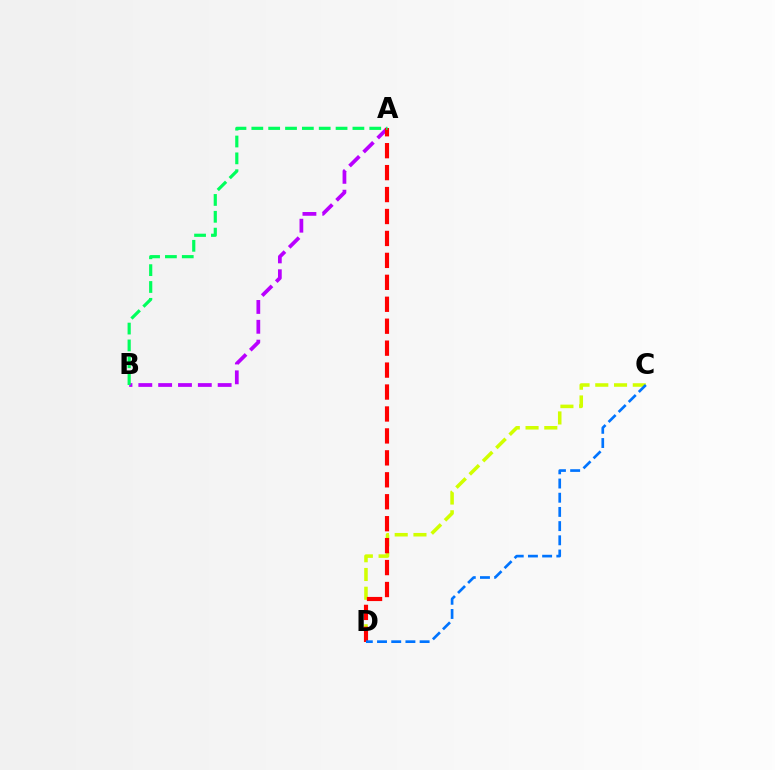{('C', 'D'): [{'color': '#d1ff00', 'line_style': 'dashed', 'thickness': 2.55}, {'color': '#0074ff', 'line_style': 'dashed', 'thickness': 1.93}], ('A', 'B'): [{'color': '#b900ff', 'line_style': 'dashed', 'thickness': 2.69}, {'color': '#00ff5c', 'line_style': 'dashed', 'thickness': 2.29}], ('A', 'D'): [{'color': '#ff0000', 'line_style': 'dashed', 'thickness': 2.98}]}